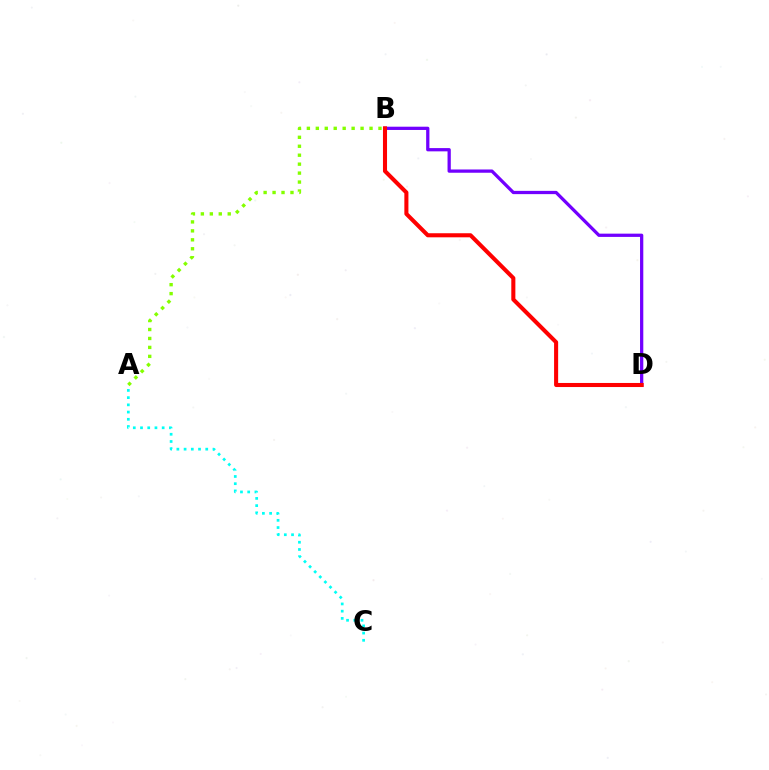{('A', 'C'): [{'color': '#00fff6', 'line_style': 'dotted', 'thickness': 1.96}], ('B', 'D'): [{'color': '#7200ff', 'line_style': 'solid', 'thickness': 2.35}, {'color': '#ff0000', 'line_style': 'solid', 'thickness': 2.93}], ('A', 'B'): [{'color': '#84ff00', 'line_style': 'dotted', 'thickness': 2.43}]}